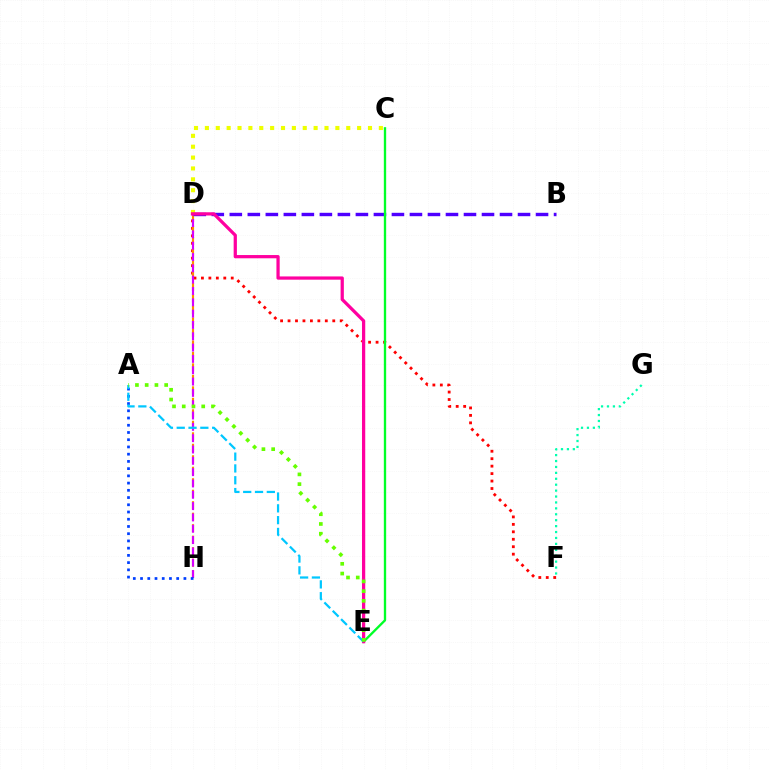{('D', 'F'): [{'color': '#ff0000', 'line_style': 'dotted', 'thickness': 2.02}], ('C', 'D'): [{'color': '#eeff00', 'line_style': 'dotted', 'thickness': 2.95}], ('F', 'G'): [{'color': '#00ffaf', 'line_style': 'dotted', 'thickness': 1.61}], ('D', 'H'): [{'color': '#ff8800', 'line_style': 'dashed', 'thickness': 1.56}, {'color': '#d600ff', 'line_style': 'dashed', 'thickness': 1.54}], ('B', 'D'): [{'color': '#4f00ff', 'line_style': 'dashed', 'thickness': 2.45}], ('C', 'E'): [{'color': '#00ff27', 'line_style': 'solid', 'thickness': 1.68}], ('D', 'E'): [{'color': '#ff00a0', 'line_style': 'solid', 'thickness': 2.34}], ('A', 'H'): [{'color': '#003fff', 'line_style': 'dotted', 'thickness': 1.96}], ('A', 'E'): [{'color': '#00c7ff', 'line_style': 'dashed', 'thickness': 1.6}, {'color': '#66ff00', 'line_style': 'dotted', 'thickness': 2.65}]}